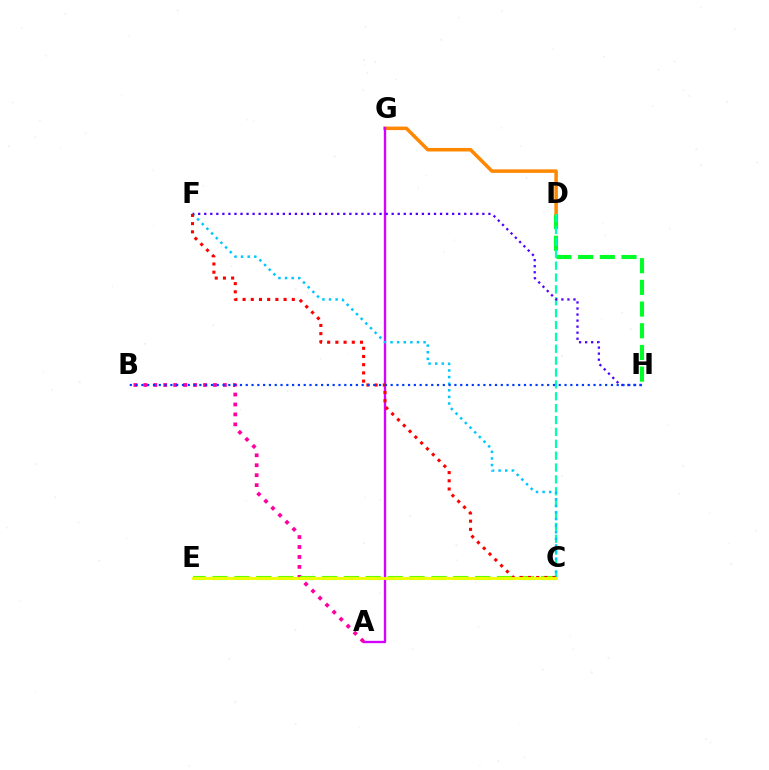{('D', 'H'): [{'color': '#00ff27', 'line_style': 'dashed', 'thickness': 2.95}], ('D', 'G'): [{'color': '#ff8800', 'line_style': 'solid', 'thickness': 2.54}], ('C', 'D'): [{'color': '#00ffaf', 'line_style': 'dashed', 'thickness': 1.61}], ('A', 'G'): [{'color': '#d600ff', 'line_style': 'solid', 'thickness': 1.69}], ('C', 'F'): [{'color': '#00c7ff', 'line_style': 'dotted', 'thickness': 1.79}, {'color': '#ff0000', 'line_style': 'dotted', 'thickness': 2.23}], ('A', 'B'): [{'color': '#ff00a0', 'line_style': 'dotted', 'thickness': 2.7}], ('C', 'E'): [{'color': '#66ff00', 'line_style': 'dashed', 'thickness': 2.97}, {'color': '#eeff00', 'line_style': 'solid', 'thickness': 2.08}], ('F', 'H'): [{'color': '#4f00ff', 'line_style': 'dotted', 'thickness': 1.64}], ('B', 'H'): [{'color': '#003fff', 'line_style': 'dotted', 'thickness': 1.57}]}